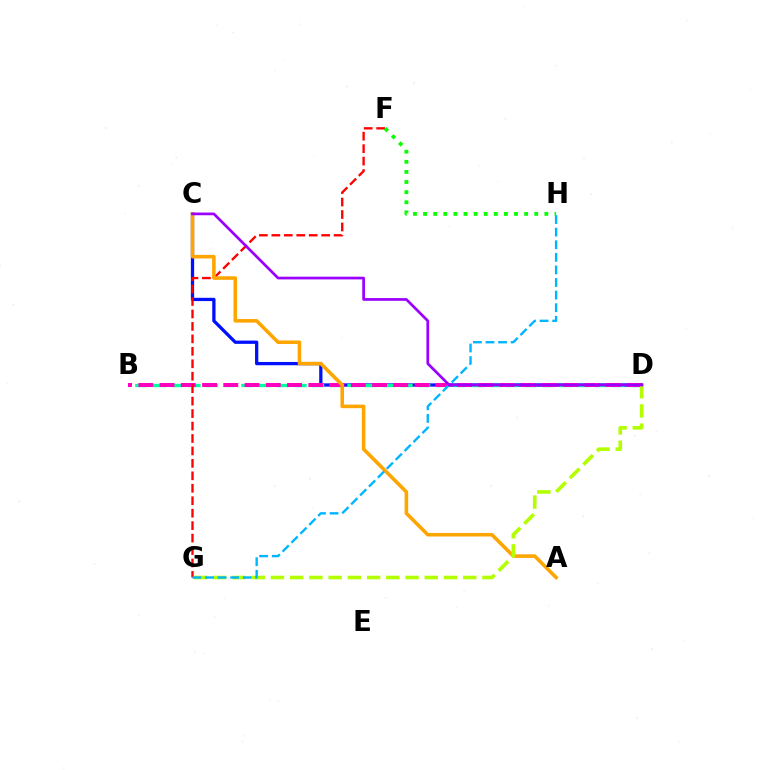{('C', 'D'): [{'color': '#0010ff', 'line_style': 'solid', 'thickness': 2.36}, {'color': '#9b00ff', 'line_style': 'solid', 'thickness': 1.95}], ('B', 'D'): [{'color': '#00ff9d', 'line_style': 'dashed', 'thickness': 2.4}, {'color': '#ff00bd', 'line_style': 'dashed', 'thickness': 2.89}], ('F', 'G'): [{'color': '#ff0000', 'line_style': 'dashed', 'thickness': 1.69}], ('A', 'C'): [{'color': '#ffa500', 'line_style': 'solid', 'thickness': 2.57}], ('F', 'H'): [{'color': '#08ff00', 'line_style': 'dotted', 'thickness': 2.75}], ('D', 'G'): [{'color': '#b3ff00', 'line_style': 'dashed', 'thickness': 2.61}], ('G', 'H'): [{'color': '#00b5ff', 'line_style': 'dashed', 'thickness': 1.71}]}